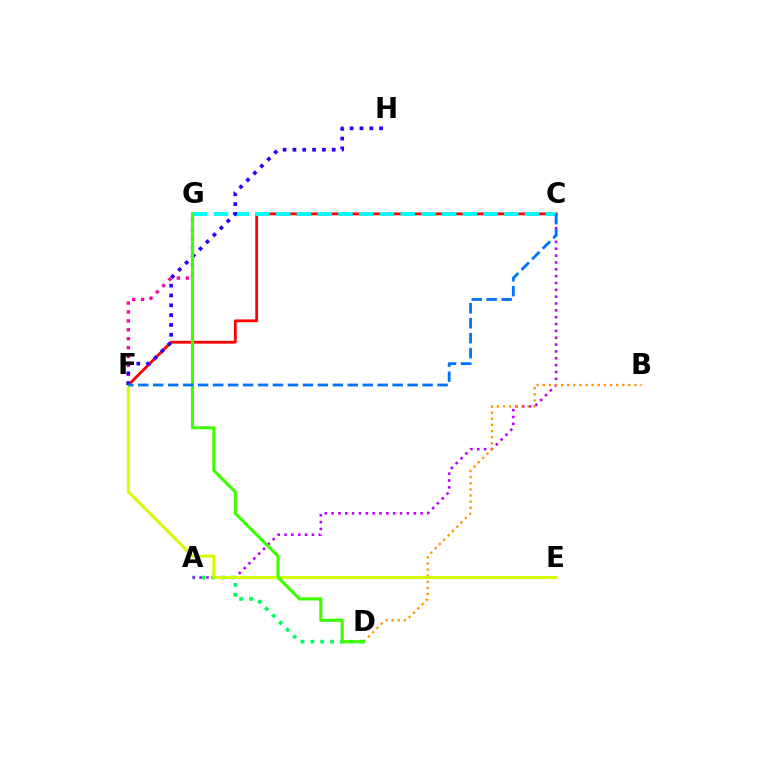{('A', 'D'): [{'color': '#00ff5c', 'line_style': 'dotted', 'thickness': 2.69}], ('A', 'C'): [{'color': '#b900ff', 'line_style': 'dotted', 'thickness': 1.86}], ('B', 'D'): [{'color': '#ff9400', 'line_style': 'dotted', 'thickness': 1.66}], ('F', 'G'): [{'color': '#ff00ac', 'line_style': 'dotted', 'thickness': 2.42}], ('C', 'F'): [{'color': '#ff0000', 'line_style': 'solid', 'thickness': 2.02}, {'color': '#0074ff', 'line_style': 'dashed', 'thickness': 2.03}], ('E', 'F'): [{'color': '#d1ff00', 'line_style': 'solid', 'thickness': 2.18}], ('C', 'G'): [{'color': '#00fff6', 'line_style': 'dashed', 'thickness': 2.82}], ('F', 'H'): [{'color': '#2500ff', 'line_style': 'dotted', 'thickness': 2.67}], ('D', 'G'): [{'color': '#3dff00', 'line_style': 'solid', 'thickness': 2.24}]}